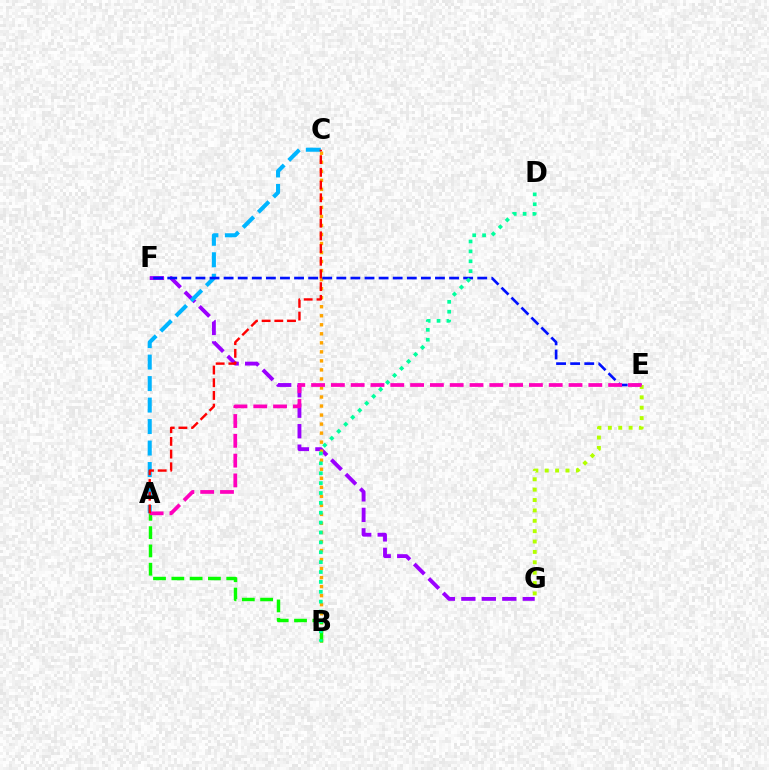{('F', 'G'): [{'color': '#9b00ff', 'line_style': 'dashed', 'thickness': 2.78}], ('B', 'C'): [{'color': '#ffa500', 'line_style': 'dotted', 'thickness': 2.45}], ('A', 'C'): [{'color': '#00b5ff', 'line_style': 'dashed', 'thickness': 2.92}, {'color': '#ff0000', 'line_style': 'dashed', 'thickness': 1.73}], ('A', 'B'): [{'color': '#08ff00', 'line_style': 'dashed', 'thickness': 2.49}], ('E', 'F'): [{'color': '#0010ff', 'line_style': 'dashed', 'thickness': 1.91}], ('E', 'G'): [{'color': '#b3ff00', 'line_style': 'dotted', 'thickness': 2.82}], ('A', 'E'): [{'color': '#ff00bd', 'line_style': 'dashed', 'thickness': 2.69}], ('B', 'D'): [{'color': '#00ff9d', 'line_style': 'dotted', 'thickness': 2.68}]}